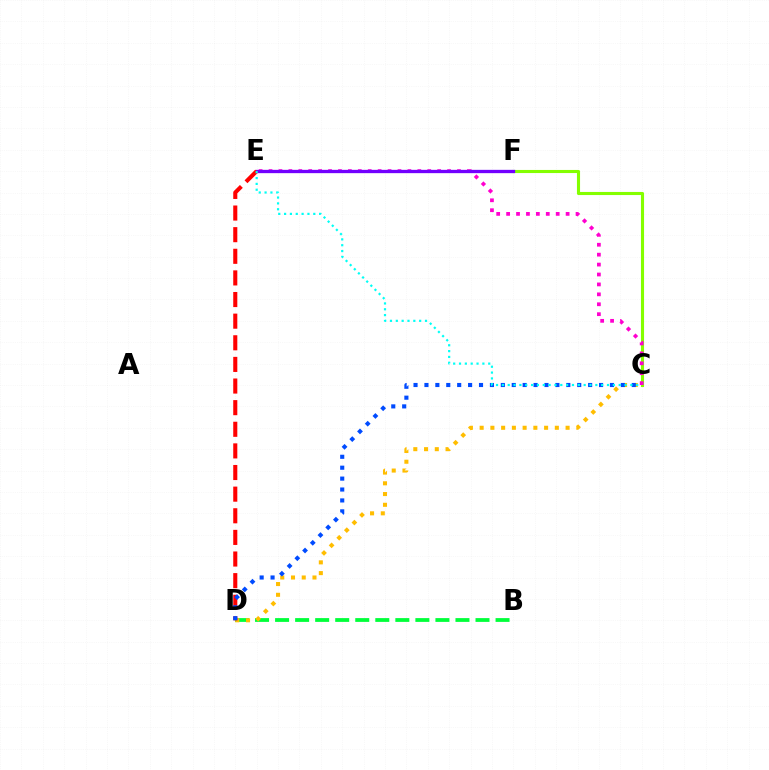{('C', 'F'): [{'color': '#84ff00', 'line_style': 'solid', 'thickness': 2.23}], ('B', 'D'): [{'color': '#00ff39', 'line_style': 'dashed', 'thickness': 2.72}], ('C', 'E'): [{'color': '#ff00cf', 'line_style': 'dotted', 'thickness': 2.7}, {'color': '#00fff6', 'line_style': 'dotted', 'thickness': 1.59}], ('E', 'F'): [{'color': '#7200ff', 'line_style': 'solid', 'thickness': 2.38}], ('C', 'D'): [{'color': '#ffbd00', 'line_style': 'dotted', 'thickness': 2.92}, {'color': '#004bff', 'line_style': 'dotted', 'thickness': 2.97}], ('D', 'E'): [{'color': '#ff0000', 'line_style': 'dashed', 'thickness': 2.94}]}